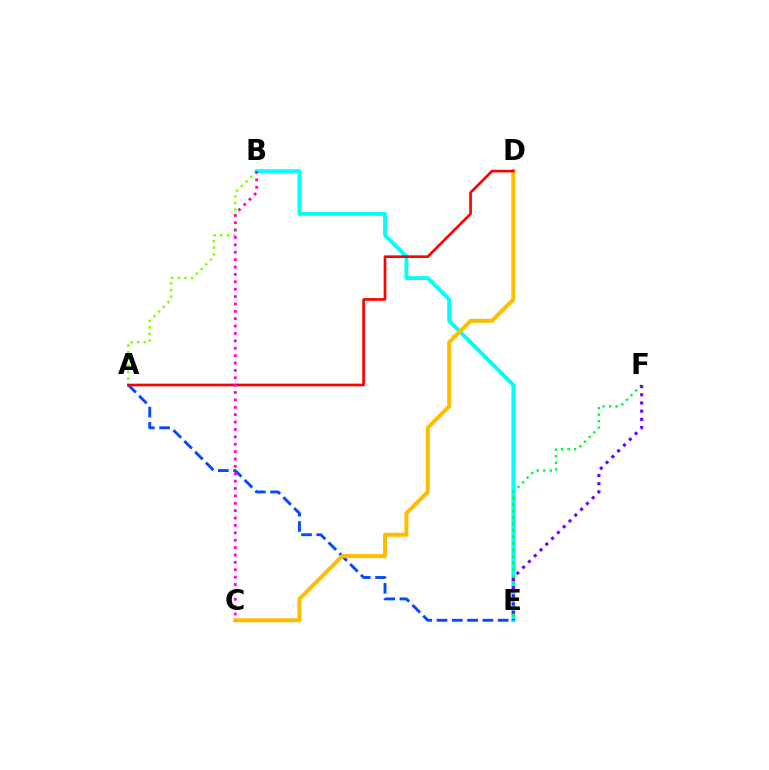{('A', 'E'): [{'color': '#004bff', 'line_style': 'dashed', 'thickness': 2.08}], ('A', 'B'): [{'color': '#84ff00', 'line_style': 'dotted', 'thickness': 1.79}], ('B', 'E'): [{'color': '#00fff6', 'line_style': 'solid', 'thickness': 2.78}], ('C', 'D'): [{'color': '#ffbd00', 'line_style': 'solid', 'thickness': 2.89}], ('A', 'D'): [{'color': '#ff0000', 'line_style': 'solid', 'thickness': 1.92}], ('E', 'F'): [{'color': '#00ff39', 'line_style': 'dotted', 'thickness': 1.77}, {'color': '#7200ff', 'line_style': 'dotted', 'thickness': 2.23}], ('B', 'C'): [{'color': '#ff00cf', 'line_style': 'dotted', 'thickness': 2.01}]}